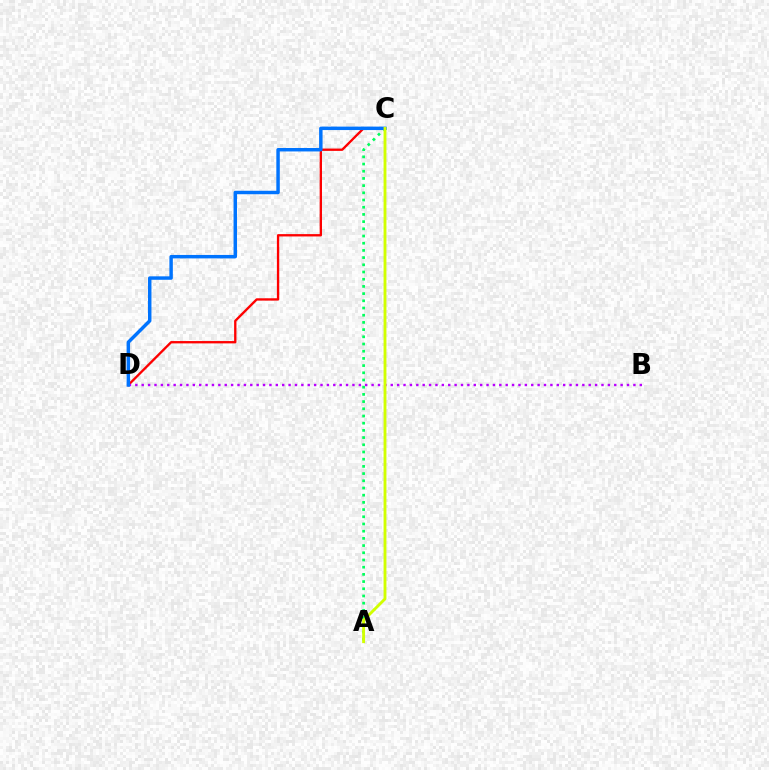{('C', 'D'): [{'color': '#ff0000', 'line_style': 'solid', 'thickness': 1.68}, {'color': '#0074ff', 'line_style': 'solid', 'thickness': 2.48}], ('A', 'C'): [{'color': '#00ff5c', 'line_style': 'dotted', 'thickness': 1.96}, {'color': '#d1ff00', 'line_style': 'solid', 'thickness': 2.06}], ('B', 'D'): [{'color': '#b900ff', 'line_style': 'dotted', 'thickness': 1.73}]}